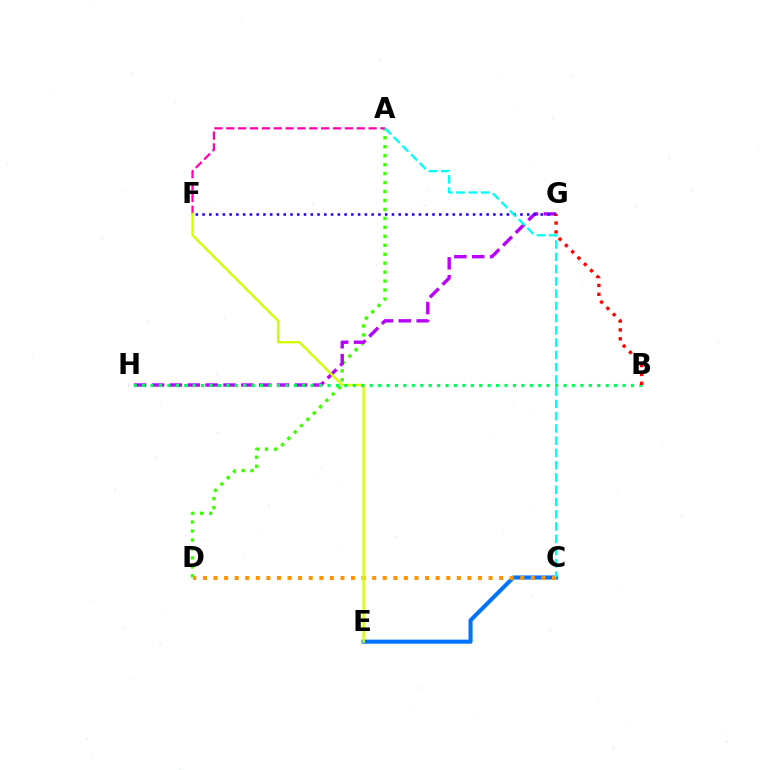{('A', 'D'): [{'color': '#3dff00', 'line_style': 'dotted', 'thickness': 2.43}], ('G', 'H'): [{'color': '#b900ff', 'line_style': 'dashed', 'thickness': 2.43}], ('C', 'E'): [{'color': '#0074ff', 'line_style': 'solid', 'thickness': 2.94}], ('F', 'G'): [{'color': '#2500ff', 'line_style': 'dotted', 'thickness': 1.84}], ('A', 'F'): [{'color': '#ff00ac', 'line_style': 'dashed', 'thickness': 1.61}], ('C', 'D'): [{'color': '#ff9400', 'line_style': 'dotted', 'thickness': 2.87}], ('E', 'F'): [{'color': '#d1ff00', 'line_style': 'solid', 'thickness': 1.69}], ('B', 'H'): [{'color': '#00ff5c', 'line_style': 'dotted', 'thickness': 2.29}], ('B', 'G'): [{'color': '#ff0000', 'line_style': 'dotted', 'thickness': 2.42}], ('A', 'C'): [{'color': '#00fff6', 'line_style': 'dashed', 'thickness': 1.67}]}